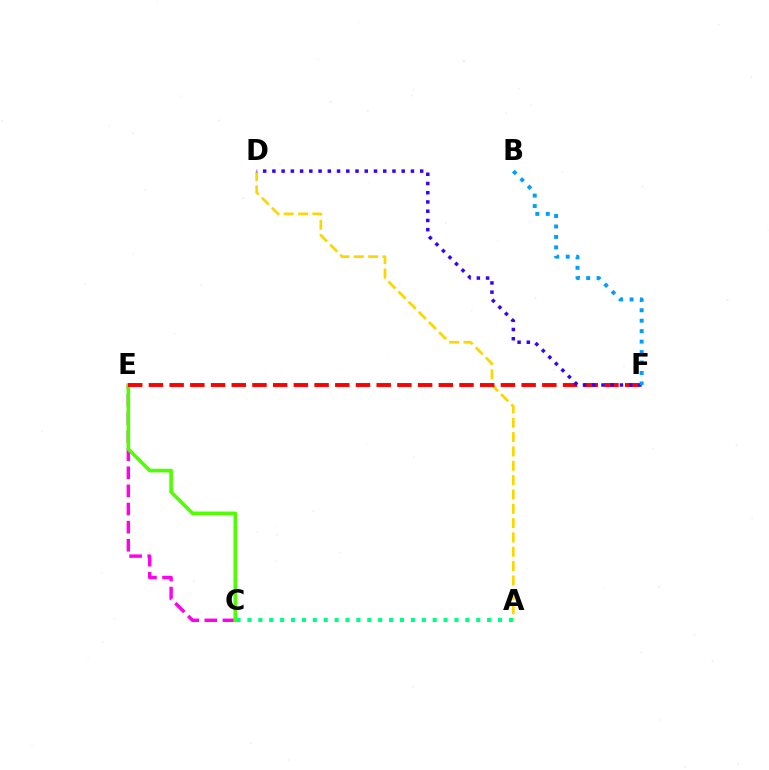{('C', 'E'): [{'color': '#ff00ed', 'line_style': 'dashed', 'thickness': 2.46}, {'color': '#4fff00', 'line_style': 'solid', 'thickness': 2.6}], ('A', 'D'): [{'color': '#ffd500', 'line_style': 'dashed', 'thickness': 1.95}], ('E', 'F'): [{'color': '#ff0000', 'line_style': 'dashed', 'thickness': 2.81}], ('D', 'F'): [{'color': '#3700ff', 'line_style': 'dotted', 'thickness': 2.51}], ('B', 'F'): [{'color': '#009eff', 'line_style': 'dotted', 'thickness': 2.84}], ('A', 'C'): [{'color': '#00ff86', 'line_style': 'dotted', 'thickness': 2.96}]}